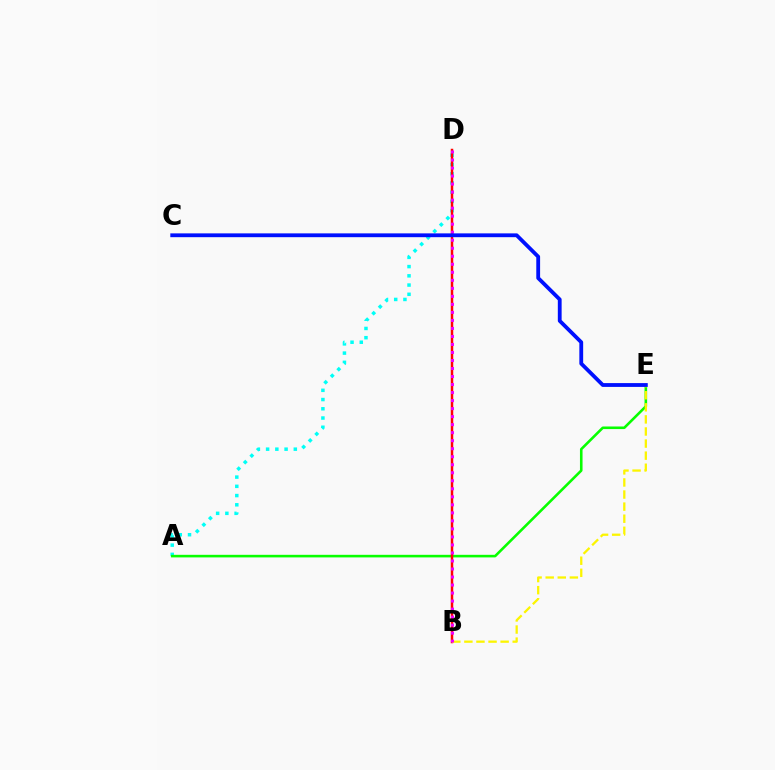{('A', 'D'): [{'color': '#00fff6', 'line_style': 'dotted', 'thickness': 2.51}], ('A', 'E'): [{'color': '#08ff00', 'line_style': 'solid', 'thickness': 1.86}], ('B', 'D'): [{'color': '#ff0000', 'line_style': 'solid', 'thickness': 1.78}, {'color': '#ee00ff', 'line_style': 'dotted', 'thickness': 2.18}], ('B', 'E'): [{'color': '#fcf500', 'line_style': 'dashed', 'thickness': 1.64}], ('C', 'E'): [{'color': '#0010ff', 'line_style': 'solid', 'thickness': 2.75}]}